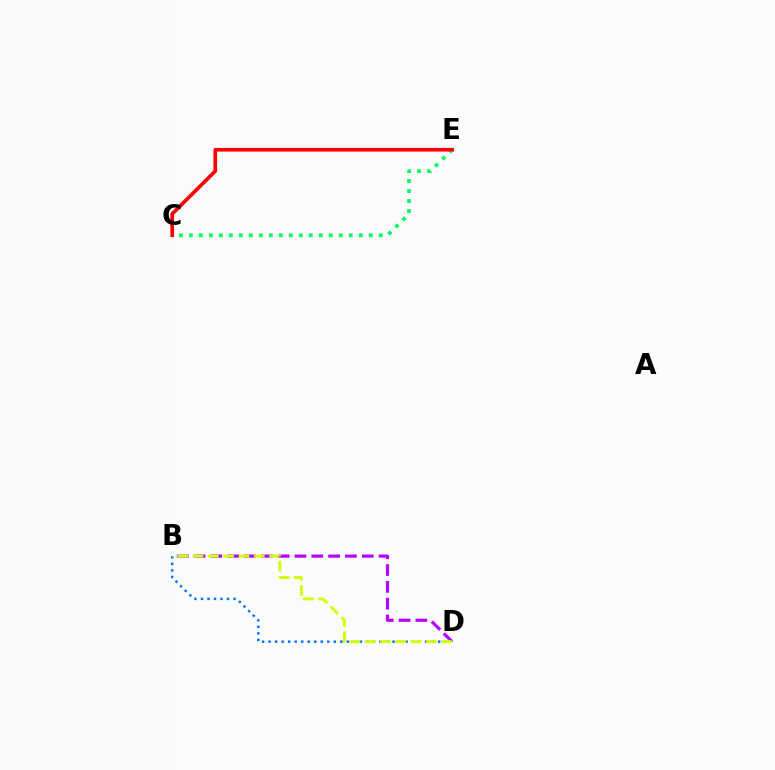{('C', 'E'): [{'color': '#00ff5c', 'line_style': 'dotted', 'thickness': 2.72}, {'color': '#ff0000', 'line_style': 'solid', 'thickness': 2.64}], ('B', 'D'): [{'color': '#0074ff', 'line_style': 'dotted', 'thickness': 1.77}, {'color': '#b900ff', 'line_style': 'dashed', 'thickness': 2.29}, {'color': '#d1ff00', 'line_style': 'dashed', 'thickness': 2.08}]}